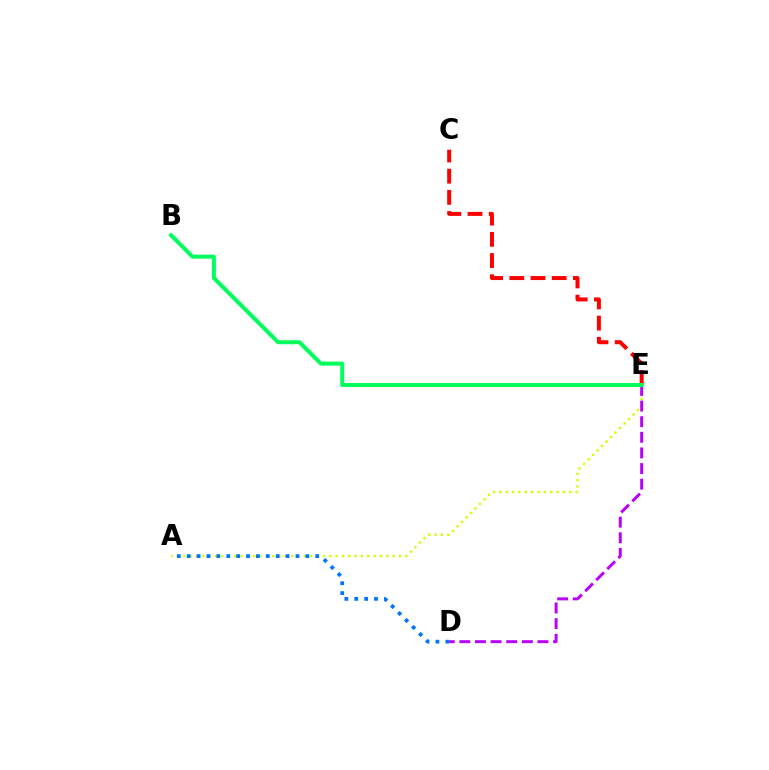{('C', 'E'): [{'color': '#ff0000', 'line_style': 'dashed', 'thickness': 2.88}], ('A', 'E'): [{'color': '#d1ff00', 'line_style': 'dotted', 'thickness': 1.72}], ('D', 'E'): [{'color': '#b900ff', 'line_style': 'dashed', 'thickness': 2.12}], ('A', 'D'): [{'color': '#0074ff', 'line_style': 'dotted', 'thickness': 2.69}], ('B', 'E'): [{'color': '#00ff5c', 'line_style': 'solid', 'thickness': 2.87}]}